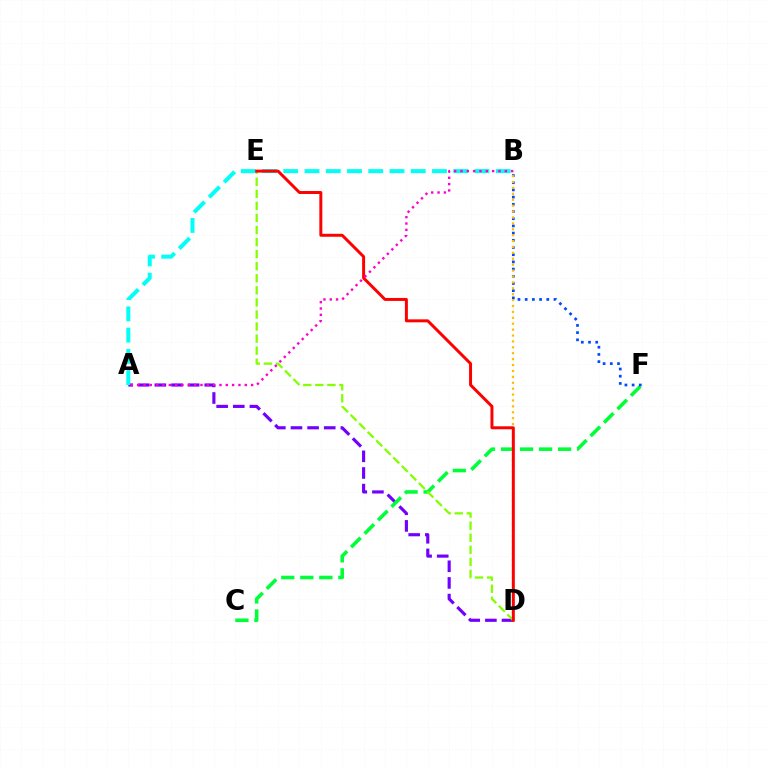{('A', 'D'): [{'color': '#7200ff', 'line_style': 'dashed', 'thickness': 2.26}], ('C', 'F'): [{'color': '#00ff39', 'line_style': 'dashed', 'thickness': 2.59}], ('A', 'B'): [{'color': '#00fff6', 'line_style': 'dashed', 'thickness': 2.89}, {'color': '#ff00cf', 'line_style': 'dotted', 'thickness': 1.72}], ('B', 'F'): [{'color': '#004bff', 'line_style': 'dotted', 'thickness': 1.96}], ('B', 'D'): [{'color': '#ffbd00', 'line_style': 'dotted', 'thickness': 1.6}], ('D', 'E'): [{'color': '#84ff00', 'line_style': 'dashed', 'thickness': 1.64}, {'color': '#ff0000', 'line_style': 'solid', 'thickness': 2.14}]}